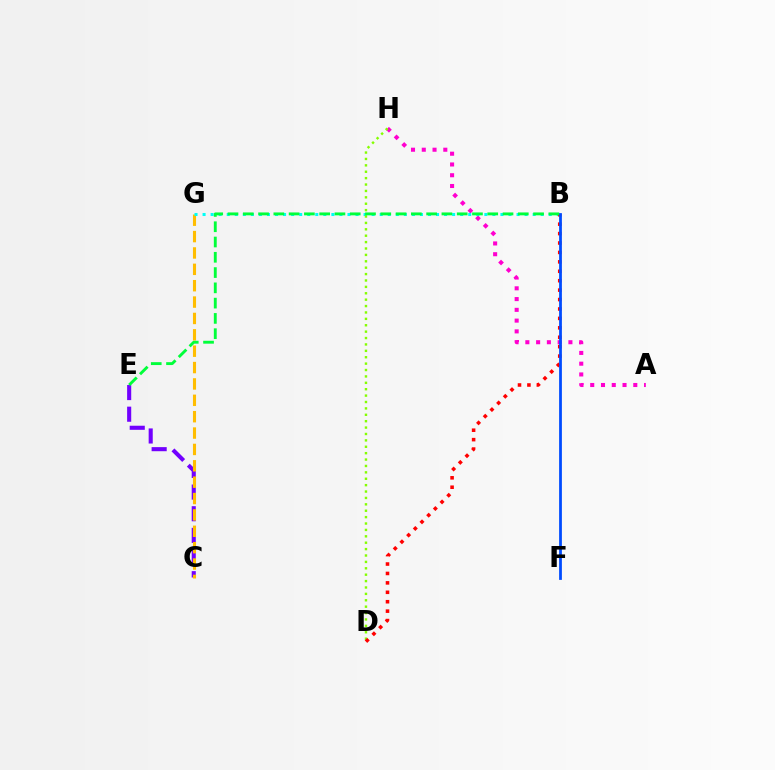{('C', 'E'): [{'color': '#7200ff', 'line_style': 'dashed', 'thickness': 2.94}], ('A', 'H'): [{'color': '#ff00cf', 'line_style': 'dotted', 'thickness': 2.92}], ('C', 'G'): [{'color': '#ffbd00', 'line_style': 'dashed', 'thickness': 2.22}], ('B', 'G'): [{'color': '#00fff6', 'line_style': 'dotted', 'thickness': 2.19}], ('D', 'H'): [{'color': '#84ff00', 'line_style': 'dotted', 'thickness': 1.74}], ('B', 'D'): [{'color': '#ff0000', 'line_style': 'dotted', 'thickness': 2.56}], ('B', 'F'): [{'color': '#004bff', 'line_style': 'solid', 'thickness': 1.99}], ('B', 'E'): [{'color': '#00ff39', 'line_style': 'dashed', 'thickness': 2.08}]}